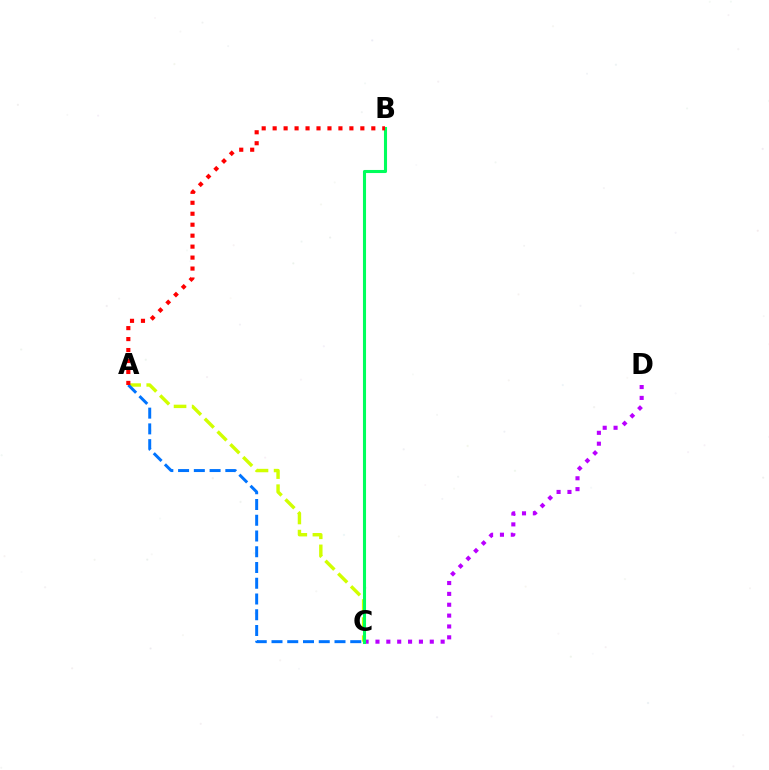{('C', 'D'): [{'color': '#b900ff', 'line_style': 'dotted', 'thickness': 2.95}], ('A', 'C'): [{'color': '#d1ff00', 'line_style': 'dashed', 'thickness': 2.46}, {'color': '#0074ff', 'line_style': 'dashed', 'thickness': 2.14}], ('B', 'C'): [{'color': '#00ff5c', 'line_style': 'solid', 'thickness': 2.22}], ('A', 'B'): [{'color': '#ff0000', 'line_style': 'dotted', 'thickness': 2.98}]}